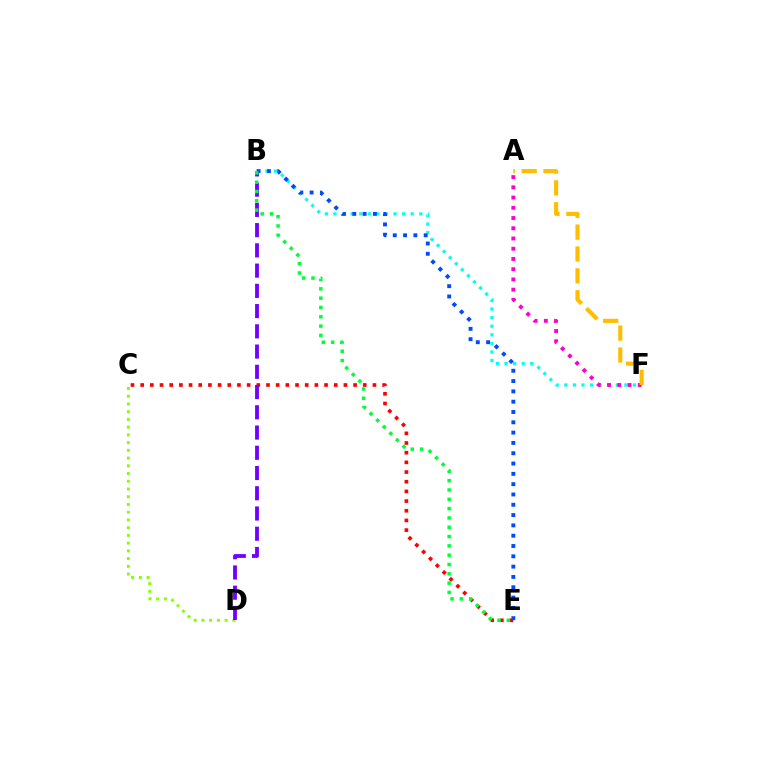{('C', 'E'): [{'color': '#ff0000', 'line_style': 'dotted', 'thickness': 2.63}], ('C', 'D'): [{'color': '#84ff00', 'line_style': 'dotted', 'thickness': 2.1}], ('B', 'F'): [{'color': '#00fff6', 'line_style': 'dotted', 'thickness': 2.33}], ('B', 'D'): [{'color': '#7200ff', 'line_style': 'dashed', 'thickness': 2.75}], ('B', 'E'): [{'color': '#004bff', 'line_style': 'dotted', 'thickness': 2.8}, {'color': '#00ff39', 'line_style': 'dotted', 'thickness': 2.53}], ('A', 'F'): [{'color': '#ff00cf', 'line_style': 'dotted', 'thickness': 2.78}, {'color': '#ffbd00', 'line_style': 'dashed', 'thickness': 2.97}]}